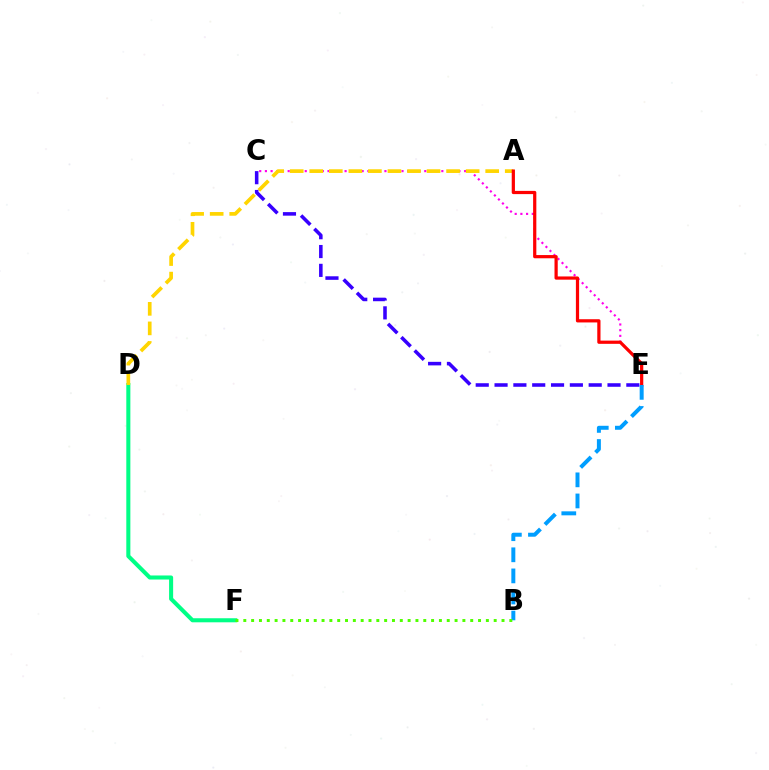{('C', 'E'): [{'color': '#ff00ed', 'line_style': 'dotted', 'thickness': 1.55}, {'color': '#3700ff', 'line_style': 'dashed', 'thickness': 2.56}], ('D', 'F'): [{'color': '#00ff86', 'line_style': 'solid', 'thickness': 2.92}], ('A', 'D'): [{'color': '#ffd500', 'line_style': 'dashed', 'thickness': 2.66}], ('A', 'E'): [{'color': '#ff0000', 'line_style': 'solid', 'thickness': 2.32}], ('B', 'E'): [{'color': '#009eff', 'line_style': 'dashed', 'thickness': 2.87}], ('B', 'F'): [{'color': '#4fff00', 'line_style': 'dotted', 'thickness': 2.13}]}